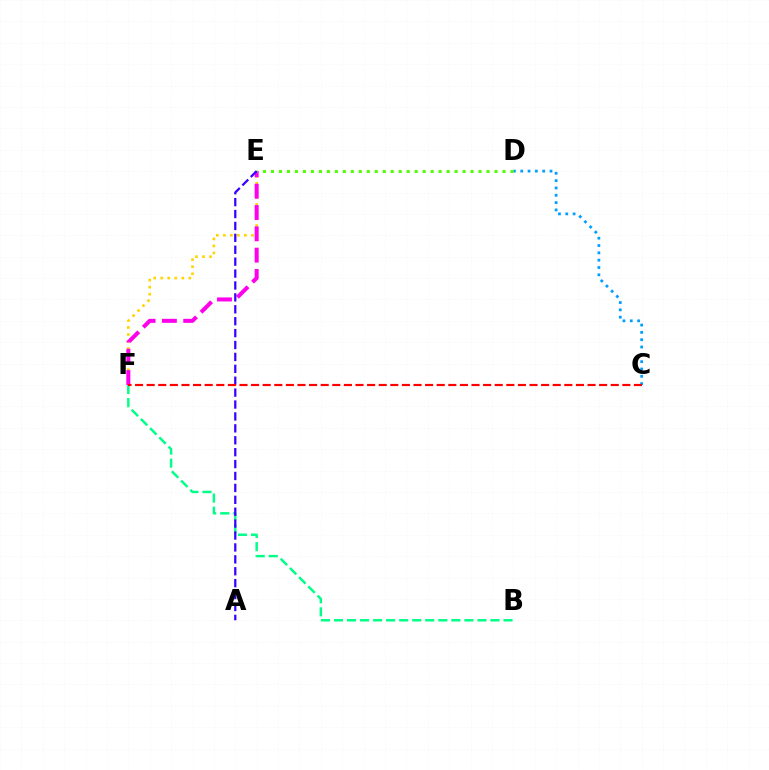{('E', 'F'): [{'color': '#ffd500', 'line_style': 'dotted', 'thickness': 1.91}, {'color': '#ff00ed', 'line_style': 'dashed', 'thickness': 2.9}], ('B', 'F'): [{'color': '#00ff86', 'line_style': 'dashed', 'thickness': 1.77}], ('A', 'E'): [{'color': '#3700ff', 'line_style': 'dashed', 'thickness': 1.62}], ('C', 'D'): [{'color': '#009eff', 'line_style': 'dotted', 'thickness': 1.99}], ('C', 'F'): [{'color': '#ff0000', 'line_style': 'dashed', 'thickness': 1.58}], ('D', 'E'): [{'color': '#4fff00', 'line_style': 'dotted', 'thickness': 2.17}]}